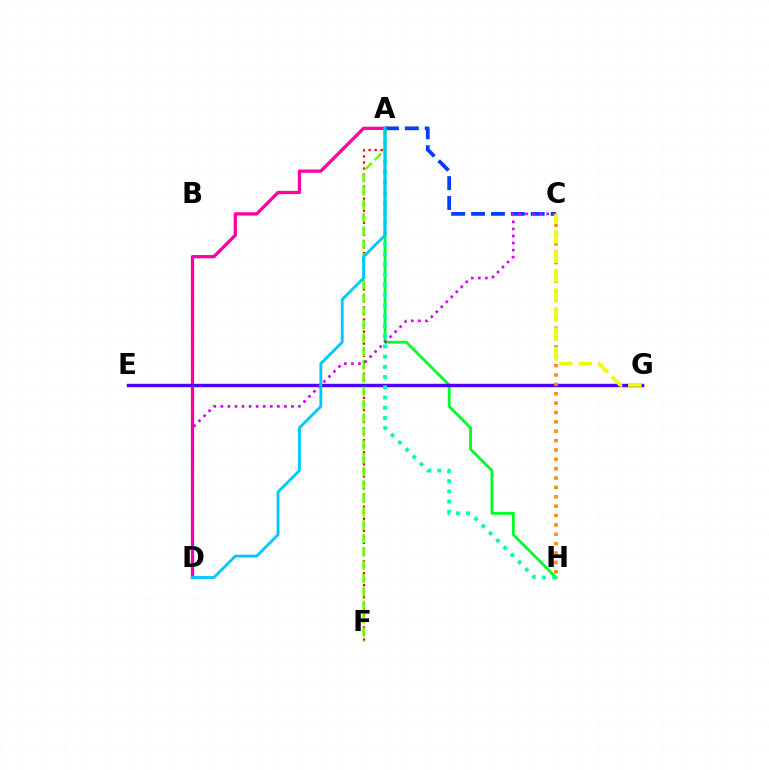{('A', 'F'): [{'color': '#ff0000', 'line_style': 'dotted', 'thickness': 1.64}, {'color': '#66ff00', 'line_style': 'dashed', 'thickness': 1.82}], ('A', 'H'): [{'color': '#00ff27', 'line_style': 'solid', 'thickness': 2.04}, {'color': '#00ffaf', 'line_style': 'dotted', 'thickness': 2.78}], ('A', 'D'): [{'color': '#ff00a0', 'line_style': 'solid', 'thickness': 2.35}, {'color': '#00c7ff', 'line_style': 'solid', 'thickness': 2.05}], ('E', 'G'): [{'color': '#4f00ff', 'line_style': 'solid', 'thickness': 2.47}], ('A', 'C'): [{'color': '#003fff', 'line_style': 'dashed', 'thickness': 2.7}], ('C', 'D'): [{'color': '#d600ff', 'line_style': 'dotted', 'thickness': 1.92}], ('C', 'H'): [{'color': '#ff8800', 'line_style': 'dotted', 'thickness': 2.55}], ('C', 'G'): [{'color': '#eeff00', 'line_style': 'dashed', 'thickness': 2.65}]}